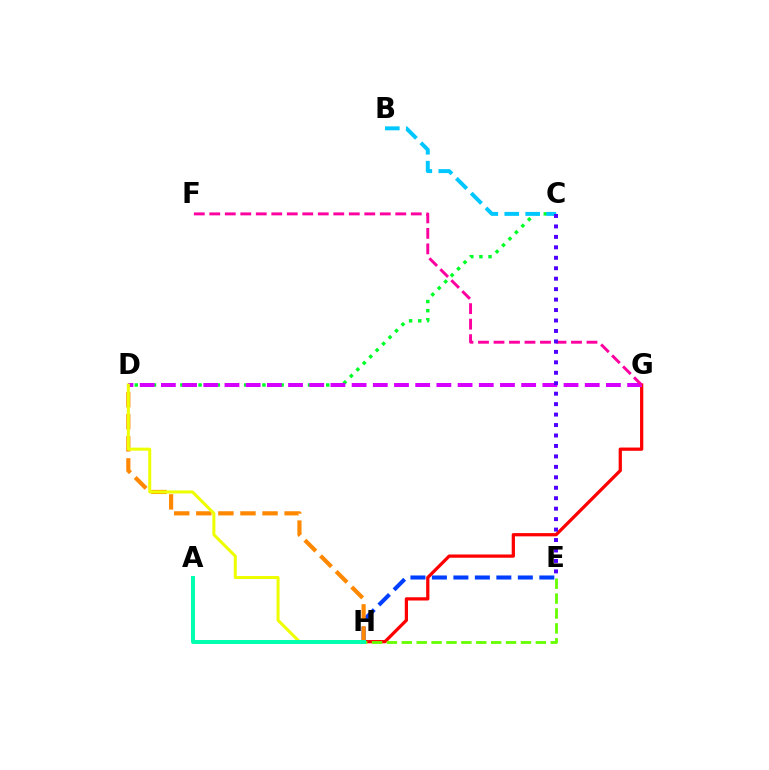{('G', 'H'): [{'color': '#ff0000', 'line_style': 'solid', 'thickness': 2.34}], ('C', 'D'): [{'color': '#00ff27', 'line_style': 'dotted', 'thickness': 2.48}], ('D', 'G'): [{'color': '#d600ff', 'line_style': 'dashed', 'thickness': 2.88}], ('E', 'H'): [{'color': '#003fff', 'line_style': 'dashed', 'thickness': 2.92}, {'color': '#66ff00', 'line_style': 'dashed', 'thickness': 2.02}], ('F', 'G'): [{'color': '#ff00a0', 'line_style': 'dashed', 'thickness': 2.11}], ('B', 'C'): [{'color': '#00c7ff', 'line_style': 'dashed', 'thickness': 2.84}], ('D', 'H'): [{'color': '#ff8800', 'line_style': 'dashed', 'thickness': 3.0}, {'color': '#eeff00', 'line_style': 'solid', 'thickness': 2.18}], ('C', 'E'): [{'color': '#4f00ff', 'line_style': 'dotted', 'thickness': 2.84}], ('A', 'H'): [{'color': '#00ffaf', 'line_style': 'solid', 'thickness': 2.86}]}